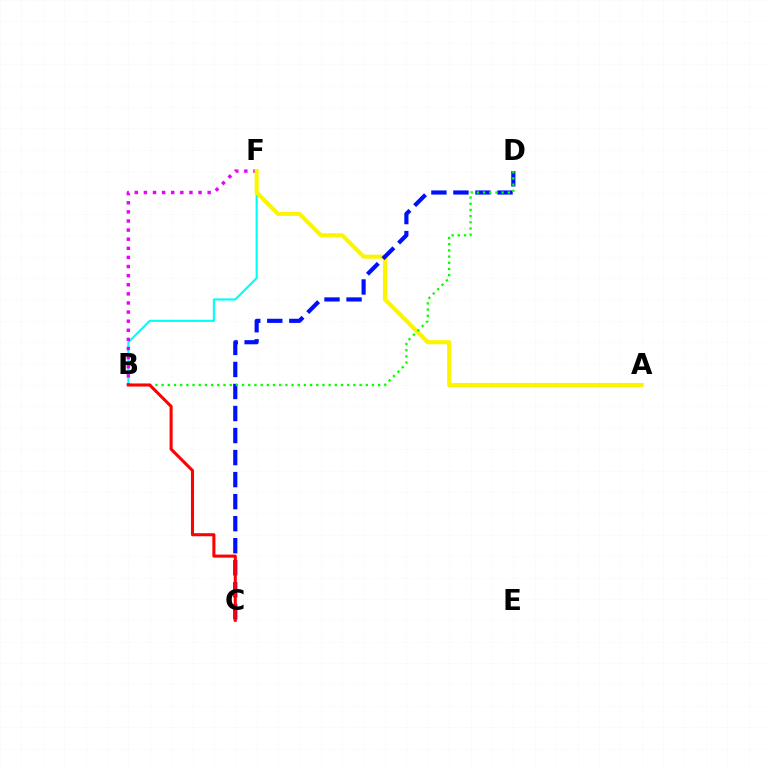{('B', 'F'): [{'color': '#00fff6', 'line_style': 'solid', 'thickness': 1.53}, {'color': '#ee00ff', 'line_style': 'dotted', 'thickness': 2.47}], ('A', 'F'): [{'color': '#fcf500', 'line_style': 'solid', 'thickness': 2.96}], ('C', 'D'): [{'color': '#0010ff', 'line_style': 'dashed', 'thickness': 2.99}], ('B', 'D'): [{'color': '#08ff00', 'line_style': 'dotted', 'thickness': 1.68}], ('B', 'C'): [{'color': '#ff0000', 'line_style': 'solid', 'thickness': 2.2}]}